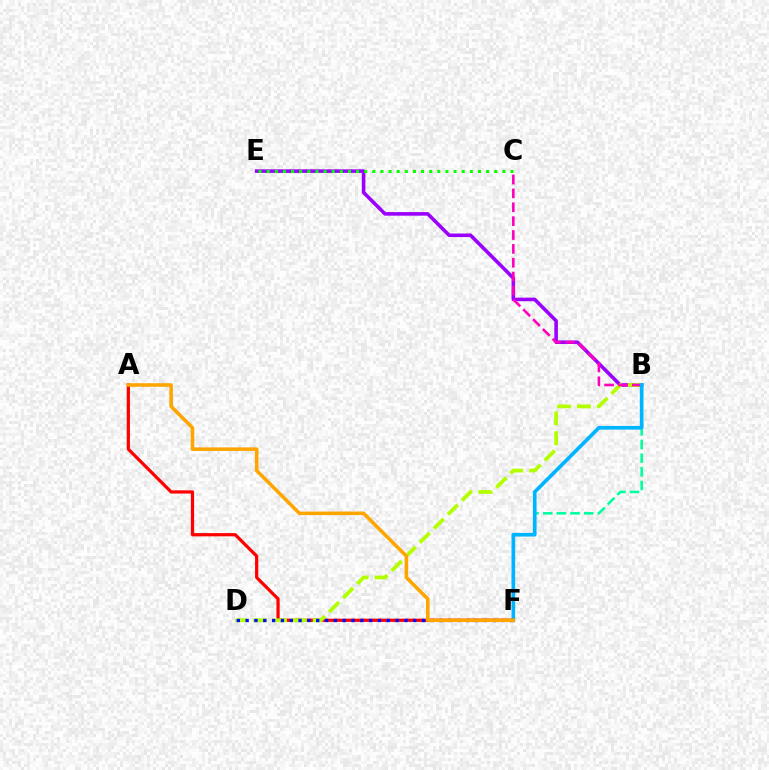{('B', 'F'): [{'color': '#00ff9d', 'line_style': 'dashed', 'thickness': 1.86}, {'color': '#00b5ff', 'line_style': 'solid', 'thickness': 2.65}], ('A', 'F'): [{'color': '#ff0000', 'line_style': 'solid', 'thickness': 2.32}, {'color': '#ffa500', 'line_style': 'solid', 'thickness': 2.56}], ('B', 'E'): [{'color': '#9b00ff', 'line_style': 'solid', 'thickness': 2.58}], ('B', 'D'): [{'color': '#b3ff00', 'line_style': 'dashed', 'thickness': 2.7}], ('B', 'C'): [{'color': '#ff00bd', 'line_style': 'dashed', 'thickness': 1.88}], ('D', 'F'): [{'color': '#0010ff', 'line_style': 'dotted', 'thickness': 2.4}], ('C', 'E'): [{'color': '#08ff00', 'line_style': 'dotted', 'thickness': 2.21}]}